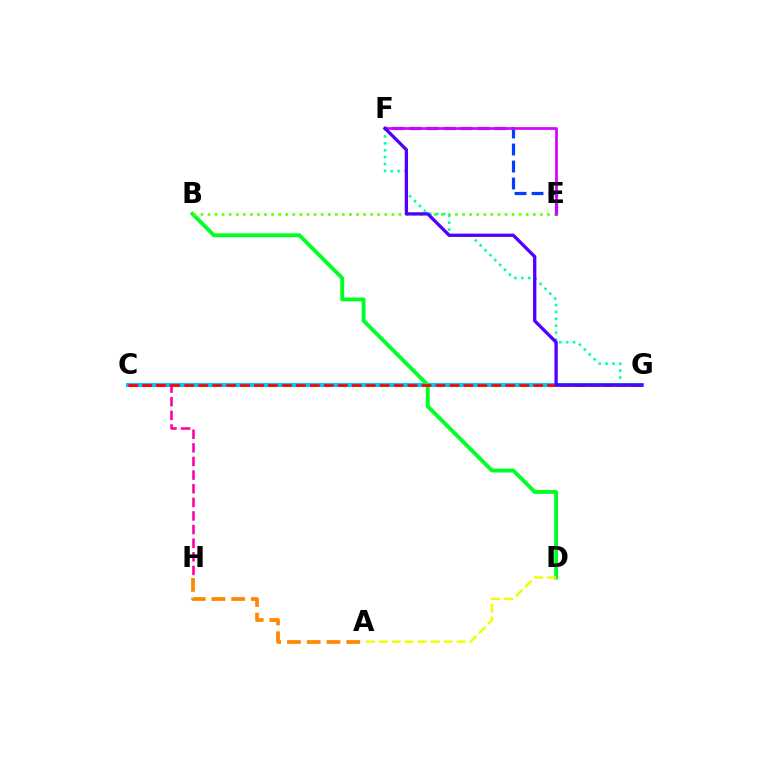{('C', 'G'): [{'color': '#00c7ff', 'line_style': 'solid', 'thickness': 2.88}, {'color': '#ff0000', 'line_style': 'dashed', 'thickness': 1.9}], ('B', 'D'): [{'color': '#00ff27', 'line_style': 'solid', 'thickness': 2.78}], ('C', 'H'): [{'color': '#ff00a0', 'line_style': 'dashed', 'thickness': 1.85}], ('E', 'F'): [{'color': '#003fff', 'line_style': 'dashed', 'thickness': 2.31}, {'color': '#d600ff', 'line_style': 'solid', 'thickness': 1.94}], ('B', 'E'): [{'color': '#66ff00', 'line_style': 'dotted', 'thickness': 1.92}], ('A', 'D'): [{'color': '#eeff00', 'line_style': 'dashed', 'thickness': 1.76}], ('F', 'G'): [{'color': '#00ffaf', 'line_style': 'dotted', 'thickness': 1.87}, {'color': '#4f00ff', 'line_style': 'solid', 'thickness': 2.38}], ('A', 'H'): [{'color': '#ff8800', 'line_style': 'dashed', 'thickness': 2.68}]}